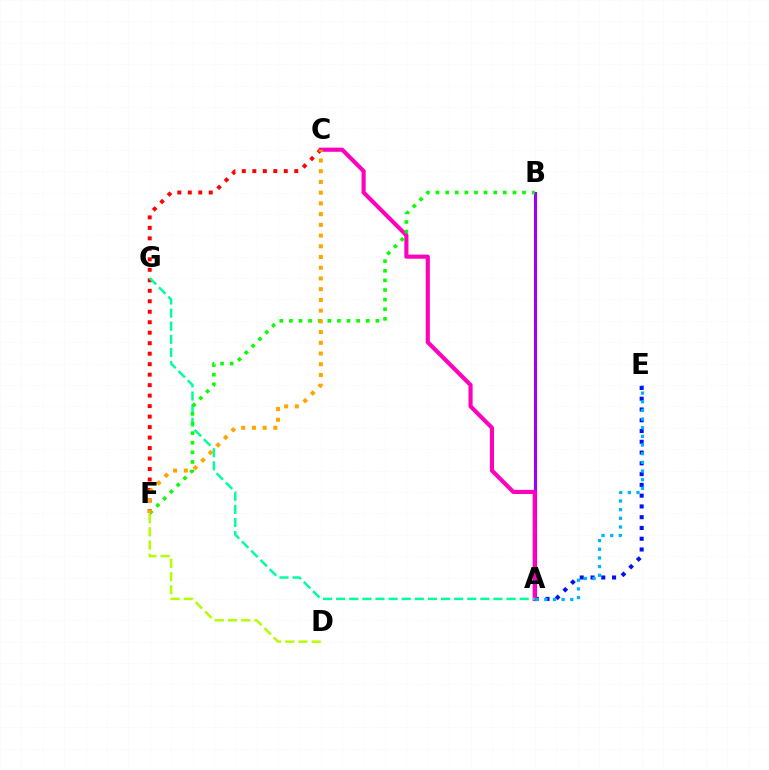{('A', 'B'): [{'color': '#9b00ff', 'line_style': 'solid', 'thickness': 2.25}], ('A', 'E'): [{'color': '#0010ff', 'line_style': 'dotted', 'thickness': 2.93}, {'color': '#00b5ff', 'line_style': 'dotted', 'thickness': 2.35}], ('A', 'C'): [{'color': '#ff00bd', 'line_style': 'solid', 'thickness': 2.97}], ('D', 'F'): [{'color': '#b3ff00', 'line_style': 'dashed', 'thickness': 1.8}], ('C', 'F'): [{'color': '#ff0000', 'line_style': 'dotted', 'thickness': 2.85}, {'color': '#ffa500', 'line_style': 'dotted', 'thickness': 2.91}], ('A', 'G'): [{'color': '#00ff9d', 'line_style': 'dashed', 'thickness': 1.78}], ('B', 'F'): [{'color': '#08ff00', 'line_style': 'dotted', 'thickness': 2.61}]}